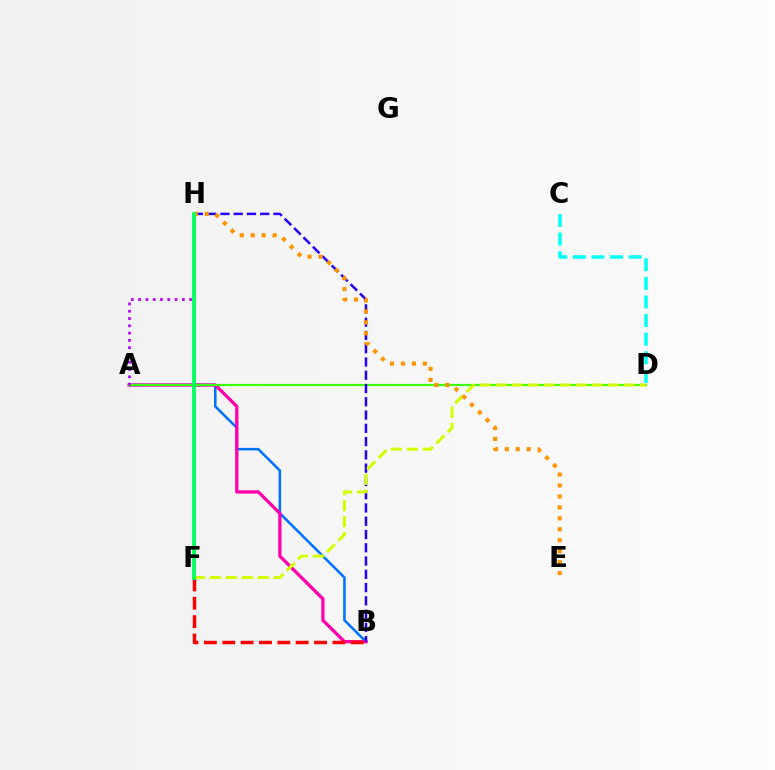{('A', 'B'): [{'color': '#0074ff', 'line_style': 'solid', 'thickness': 1.84}, {'color': '#ff00ac', 'line_style': 'solid', 'thickness': 2.36}], ('A', 'D'): [{'color': '#3dff00', 'line_style': 'solid', 'thickness': 1.58}], ('B', 'F'): [{'color': '#ff0000', 'line_style': 'dashed', 'thickness': 2.49}], ('B', 'H'): [{'color': '#2500ff', 'line_style': 'dashed', 'thickness': 1.8}], ('C', 'D'): [{'color': '#00fff6', 'line_style': 'dashed', 'thickness': 2.53}], ('A', 'H'): [{'color': '#b900ff', 'line_style': 'dotted', 'thickness': 1.98}], ('D', 'F'): [{'color': '#d1ff00', 'line_style': 'dashed', 'thickness': 2.17}], ('E', 'H'): [{'color': '#ff9400', 'line_style': 'dotted', 'thickness': 2.98}], ('F', 'H'): [{'color': '#00ff5c', 'line_style': 'solid', 'thickness': 2.71}]}